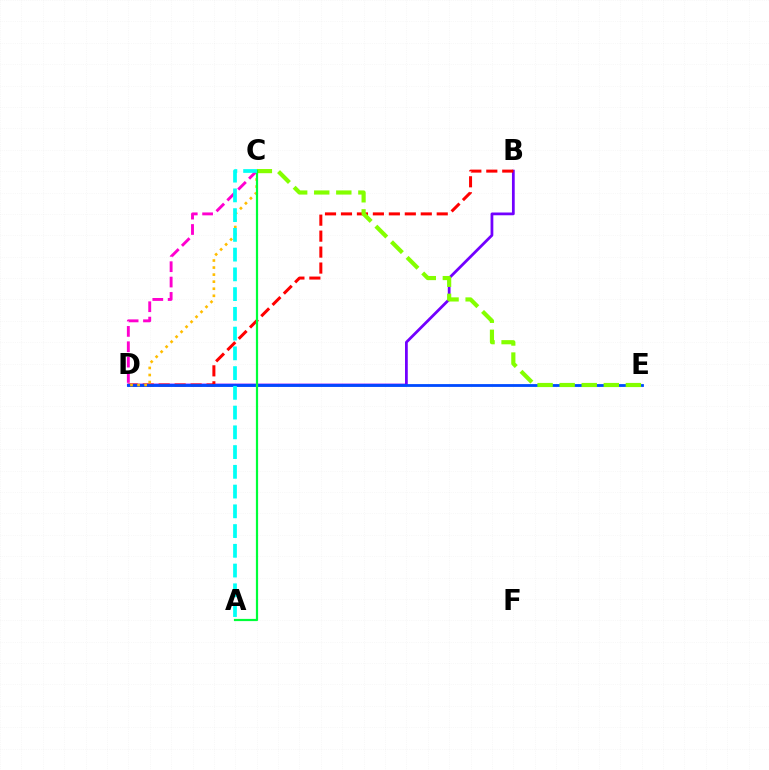{('B', 'D'): [{'color': '#7200ff', 'line_style': 'solid', 'thickness': 1.99}, {'color': '#ff0000', 'line_style': 'dashed', 'thickness': 2.17}], ('D', 'E'): [{'color': '#004bff', 'line_style': 'solid', 'thickness': 2.02}], ('C', 'E'): [{'color': '#84ff00', 'line_style': 'dashed', 'thickness': 3.0}], ('C', 'D'): [{'color': '#ffbd00', 'line_style': 'dotted', 'thickness': 1.92}, {'color': '#ff00cf', 'line_style': 'dashed', 'thickness': 2.09}], ('A', 'C'): [{'color': '#00ff39', 'line_style': 'solid', 'thickness': 1.59}, {'color': '#00fff6', 'line_style': 'dashed', 'thickness': 2.68}]}